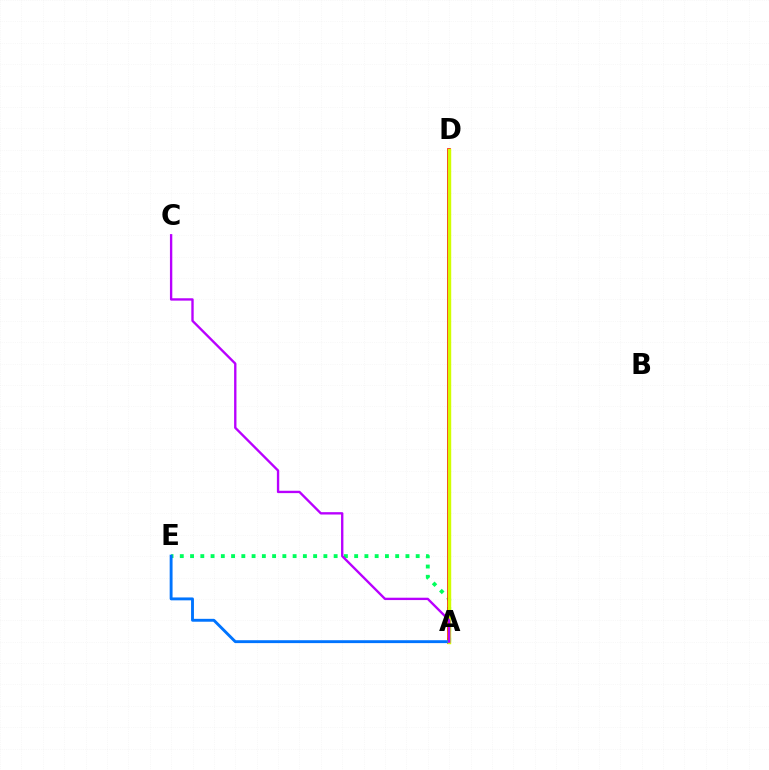{('A', 'E'): [{'color': '#00ff5c', 'line_style': 'dotted', 'thickness': 2.79}, {'color': '#0074ff', 'line_style': 'solid', 'thickness': 2.08}], ('A', 'D'): [{'color': '#ff0000', 'line_style': 'solid', 'thickness': 2.64}, {'color': '#d1ff00', 'line_style': 'solid', 'thickness': 2.47}], ('A', 'C'): [{'color': '#b900ff', 'line_style': 'solid', 'thickness': 1.7}]}